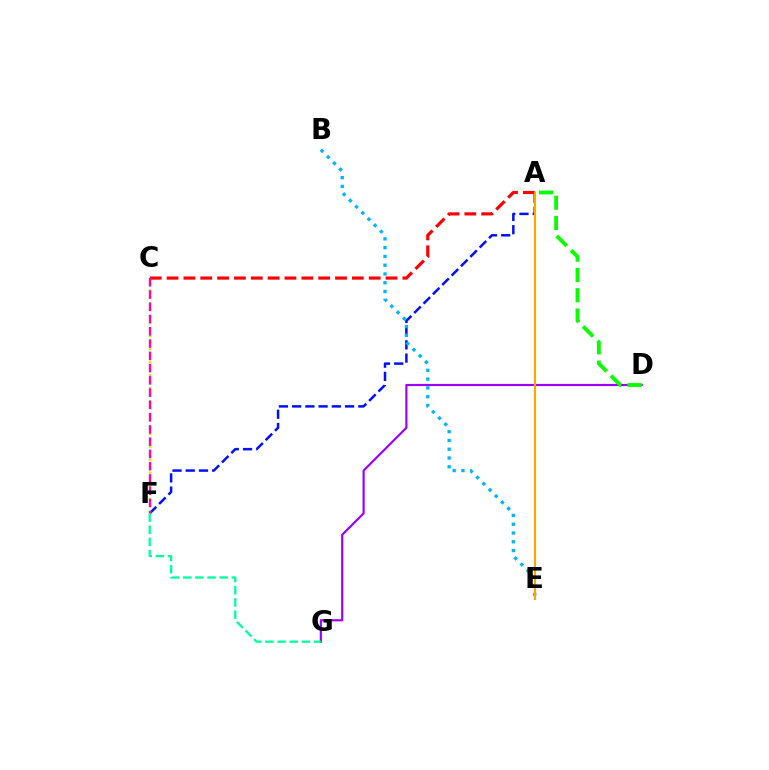{('C', 'F'): [{'color': '#b3ff00', 'line_style': 'dotted', 'thickness': 1.77}, {'color': '#ff00bd', 'line_style': 'dashed', 'thickness': 1.67}], ('A', 'F'): [{'color': '#0010ff', 'line_style': 'dashed', 'thickness': 1.8}], ('A', 'C'): [{'color': '#ff0000', 'line_style': 'dashed', 'thickness': 2.29}], ('D', 'G'): [{'color': '#9b00ff', 'line_style': 'solid', 'thickness': 1.56}], ('B', 'E'): [{'color': '#00b5ff', 'line_style': 'dotted', 'thickness': 2.38}], ('A', 'D'): [{'color': '#08ff00', 'line_style': 'dashed', 'thickness': 2.76}], ('A', 'E'): [{'color': '#ffa500', 'line_style': 'solid', 'thickness': 1.55}], ('F', 'G'): [{'color': '#00ff9d', 'line_style': 'dashed', 'thickness': 1.65}]}